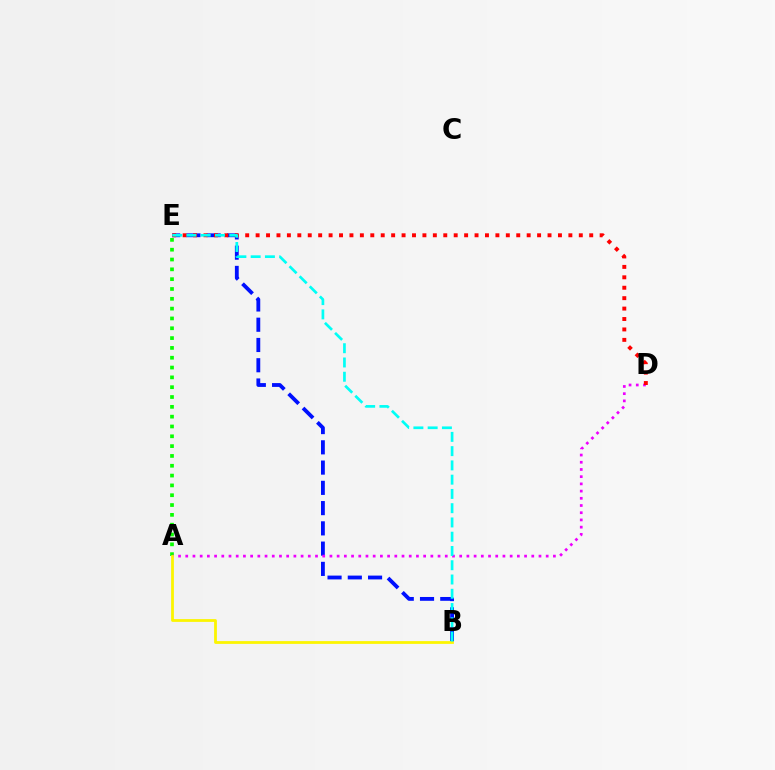{('B', 'E'): [{'color': '#0010ff', 'line_style': 'dashed', 'thickness': 2.75}, {'color': '#00fff6', 'line_style': 'dashed', 'thickness': 1.94}], ('A', 'E'): [{'color': '#08ff00', 'line_style': 'dotted', 'thickness': 2.67}], ('A', 'D'): [{'color': '#ee00ff', 'line_style': 'dotted', 'thickness': 1.96}], ('D', 'E'): [{'color': '#ff0000', 'line_style': 'dotted', 'thickness': 2.83}], ('A', 'B'): [{'color': '#fcf500', 'line_style': 'solid', 'thickness': 1.99}]}